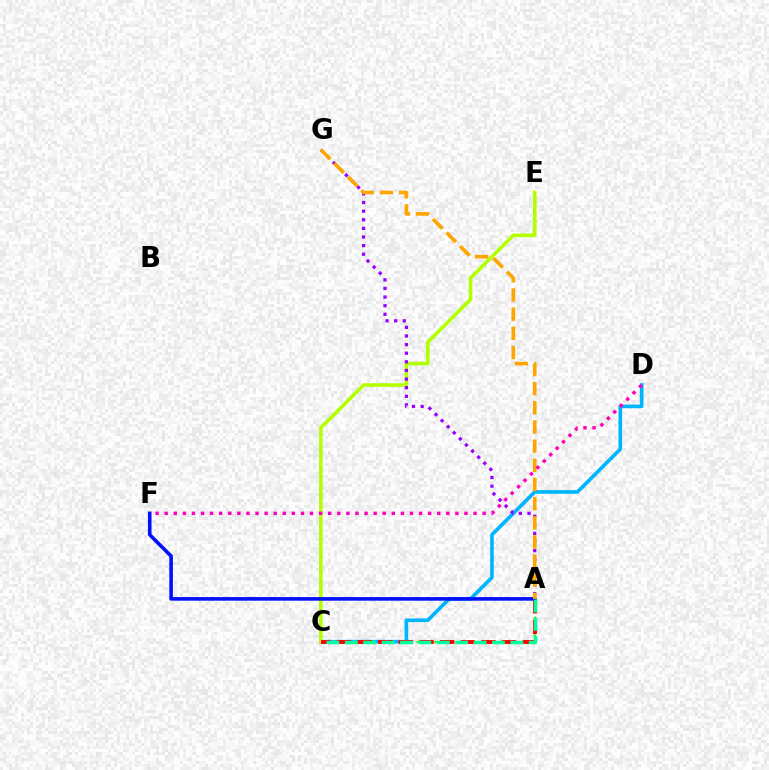{('A', 'C'): [{'color': '#08ff00', 'line_style': 'dotted', 'thickness': 1.6}, {'color': '#ff0000', 'line_style': 'dashed', 'thickness': 2.8}, {'color': '#00ff9d', 'line_style': 'dashed', 'thickness': 2.5}], ('C', 'D'): [{'color': '#00b5ff', 'line_style': 'solid', 'thickness': 2.62}], ('C', 'E'): [{'color': '#b3ff00', 'line_style': 'solid', 'thickness': 2.58}], ('A', 'G'): [{'color': '#9b00ff', 'line_style': 'dotted', 'thickness': 2.34}, {'color': '#ffa500', 'line_style': 'dashed', 'thickness': 2.6}], ('A', 'F'): [{'color': '#0010ff', 'line_style': 'solid', 'thickness': 2.59}], ('D', 'F'): [{'color': '#ff00bd', 'line_style': 'dotted', 'thickness': 2.47}]}